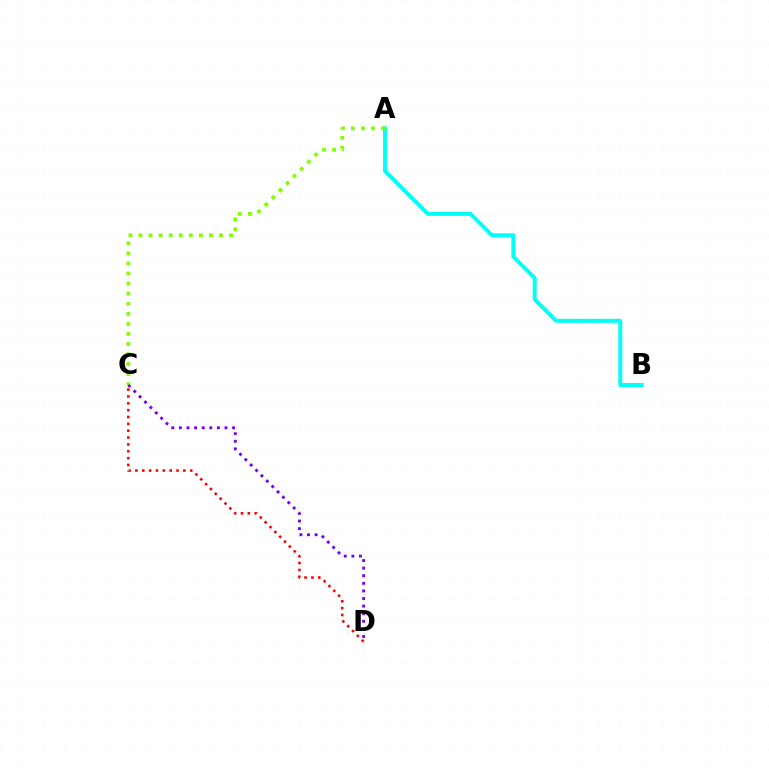{('A', 'B'): [{'color': '#00fff6', 'line_style': 'solid', 'thickness': 2.85}], ('A', 'C'): [{'color': '#84ff00', 'line_style': 'dotted', 'thickness': 2.73}], ('C', 'D'): [{'color': '#7200ff', 'line_style': 'dotted', 'thickness': 2.06}, {'color': '#ff0000', 'line_style': 'dotted', 'thickness': 1.86}]}